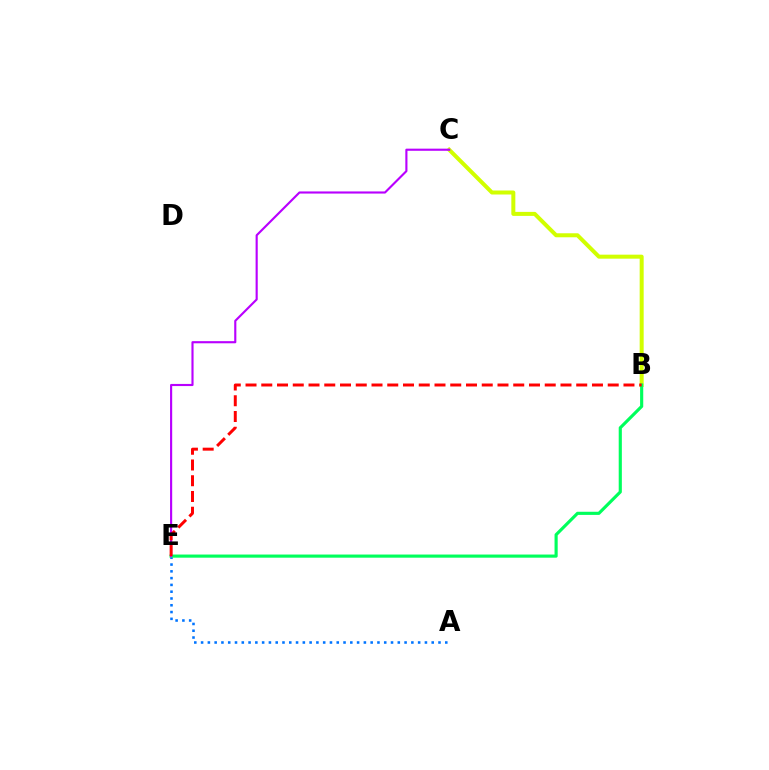{('B', 'C'): [{'color': '#d1ff00', 'line_style': 'solid', 'thickness': 2.89}], ('A', 'E'): [{'color': '#0074ff', 'line_style': 'dotted', 'thickness': 1.84}], ('B', 'E'): [{'color': '#00ff5c', 'line_style': 'solid', 'thickness': 2.26}, {'color': '#ff0000', 'line_style': 'dashed', 'thickness': 2.14}], ('C', 'E'): [{'color': '#b900ff', 'line_style': 'solid', 'thickness': 1.54}]}